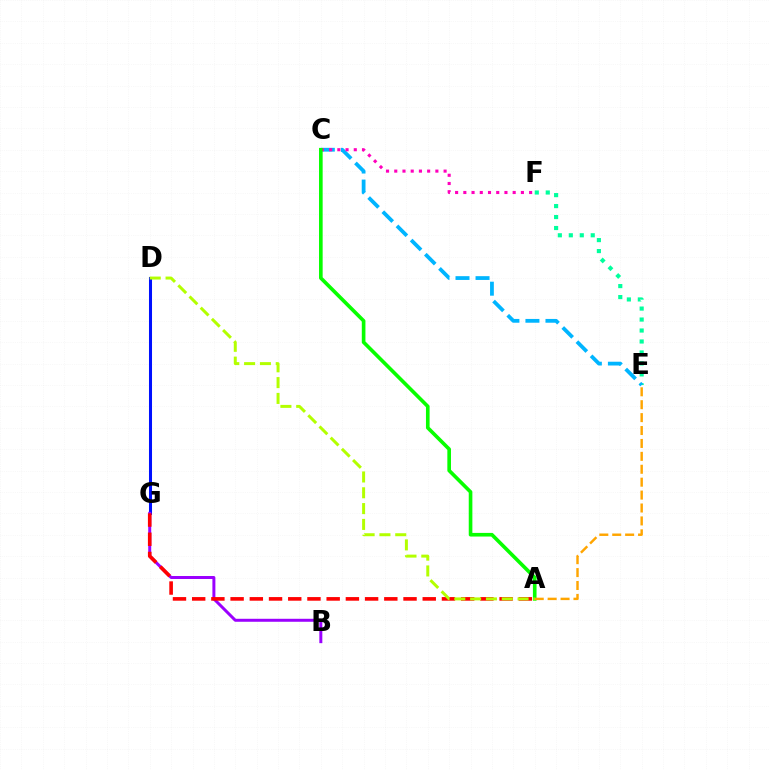{('D', 'G'): [{'color': '#0010ff', 'line_style': 'solid', 'thickness': 2.19}], ('E', 'F'): [{'color': '#00ff9d', 'line_style': 'dotted', 'thickness': 2.98}], ('C', 'E'): [{'color': '#00b5ff', 'line_style': 'dashed', 'thickness': 2.72}], ('C', 'F'): [{'color': '#ff00bd', 'line_style': 'dotted', 'thickness': 2.23}], ('B', 'G'): [{'color': '#9b00ff', 'line_style': 'solid', 'thickness': 2.15}], ('A', 'C'): [{'color': '#08ff00', 'line_style': 'solid', 'thickness': 2.62}], ('A', 'E'): [{'color': '#ffa500', 'line_style': 'dashed', 'thickness': 1.75}], ('A', 'G'): [{'color': '#ff0000', 'line_style': 'dashed', 'thickness': 2.61}], ('A', 'D'): [{'color': '#b3ff00', 'line_style': 'dashed', 'thickness': 2.15}]}